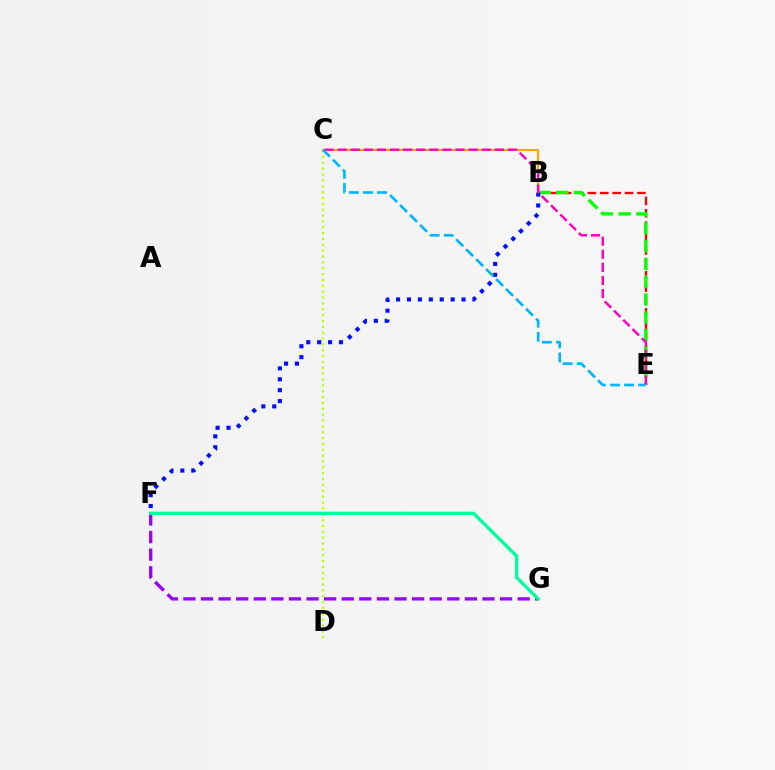{('C', 'D'): [{'color': '#b3ff00', 'line_style': 'dotted', 'thickness': 1.59}], ('B', 'E'): [{'color': '#ff0000', 'line_style': 'dashed', 'thickness': 1.68}, {'color': '#08ff00', 'line_style': 'dashed', 'thickness': 2.42}], ('B', 'C'): [{'color': '#ffa500', 'line_style': 'solid', 'thickness': 1.51}], ('F', 'G'): [{'color': '#9b00ff', 'line_style': 'dashed', 'thickness': 2.39}, {'color': '#00ff9d', 'line_style': 'solid', 'thickness': 2.38}], ('B', 'F'): [{'color': '#0010ff', 'line_style': 'dotted', 'thickness': 2.96}], ('C', 'E'): [{'color': '#ff00bd', 'line_style': 'dashed', 'thickness': 1.78}, {'color': '#00b5ff', 'line_style': 'dashed', 'thickness': 1.91}]}